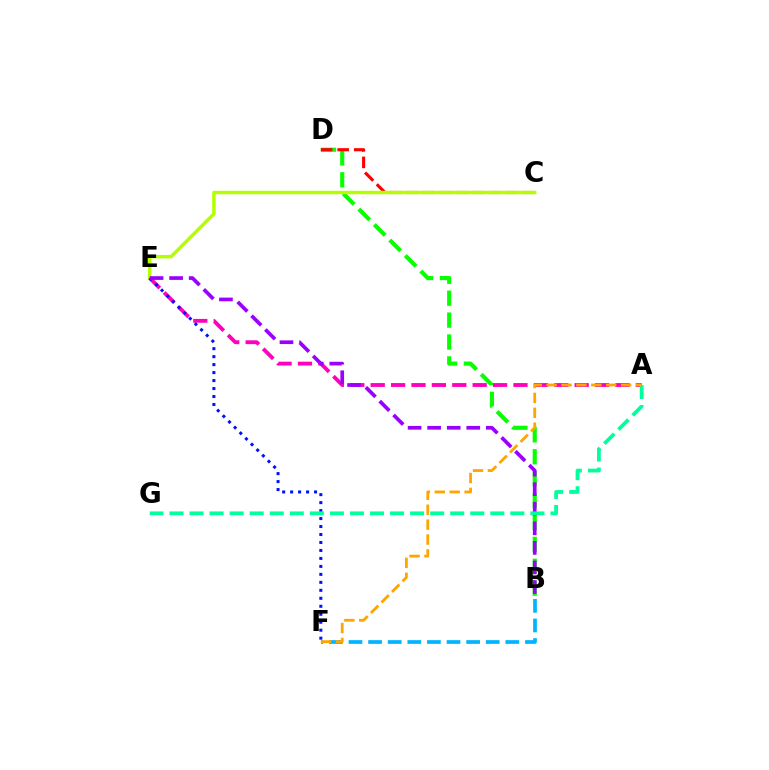{('B', 'F'): [{'color': '#00b5ff', 'line_style': 'dashed', 'thickness': 2.66}], ('B', 'D'): [{'color': '#08ff00', 'line_style': 'dashed', 'thickness': 2.98}], ('C', 'D'): [{'color': '#ff0000', 'line_style': 'dashed', 'thickness': 2.25}], ('C', 'E'): [{'color': '#b3ff00', 'line_style': 'solid', 'thickness': 2.47}], ('A', 'E'): [{'color': '#ff00bd', 'line_style': 'dashed', 'thickness': 2.77}], ('E', 'F'): [{'color': '#0010ff', 'line_style': 'dotted', 'thickness': 2.17}], ('B', 'E'): [{'color': '#9b00ff', 'line_style': 'dashed', 'thickness': 2.66}], ('A', 'G'): [{'color': '#00ff9d', 'line_style': 'dashed', 'thickness': 2.72}], ('A', 'F'): [{'color': '#ffa500', 'line_style': 'dashed', 'thickness': 2.02}]}